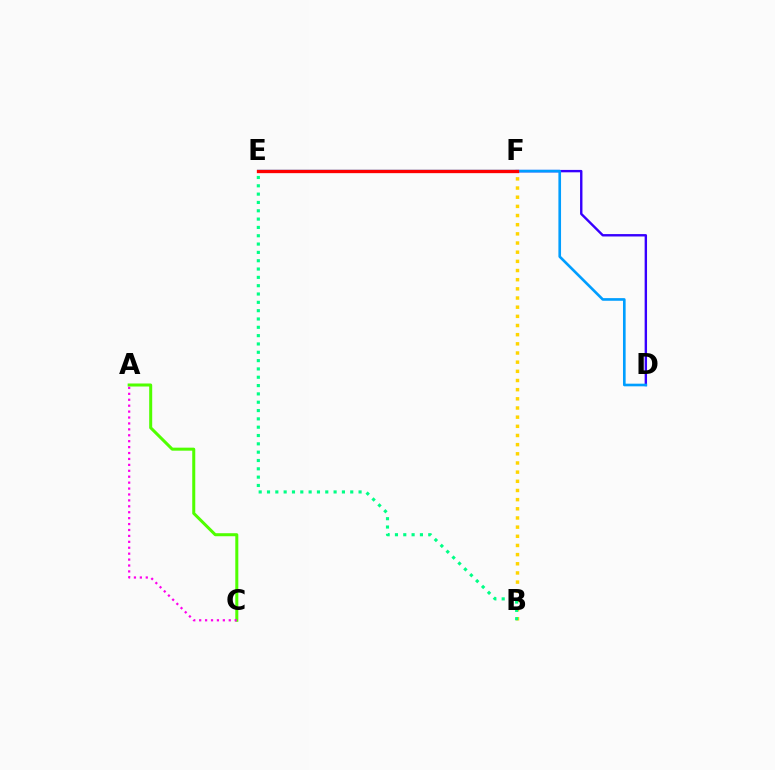{('D', 'F'): [{'color': '#3700ff', 'line_style': 'solid', 'thickness': 1.73}], ('B', 'F'): [{'color': '#ffd500', 'line_style': 'dotted', 'thickness': 2.49}], ('D', 'E'): [{'color': '#009eff', 'line_style': 'solid', 'thickness': 1.9}], ('A', 'C'): [{'color': '#4fff00', 'line_style': 'solid', 'thickness': 2.17}, {'color': '#ff00ed', 'line_style': 'dotted', 'thickness': 1.61}], ('E', 'F'): [{'color': '#ff0000', 'line_style': 'solid', 'thickness': 2.38}], ('B', 'E'): [{'color': '#00ff86', 'line_style': 'dotted', 'thickness': 2.26}]}